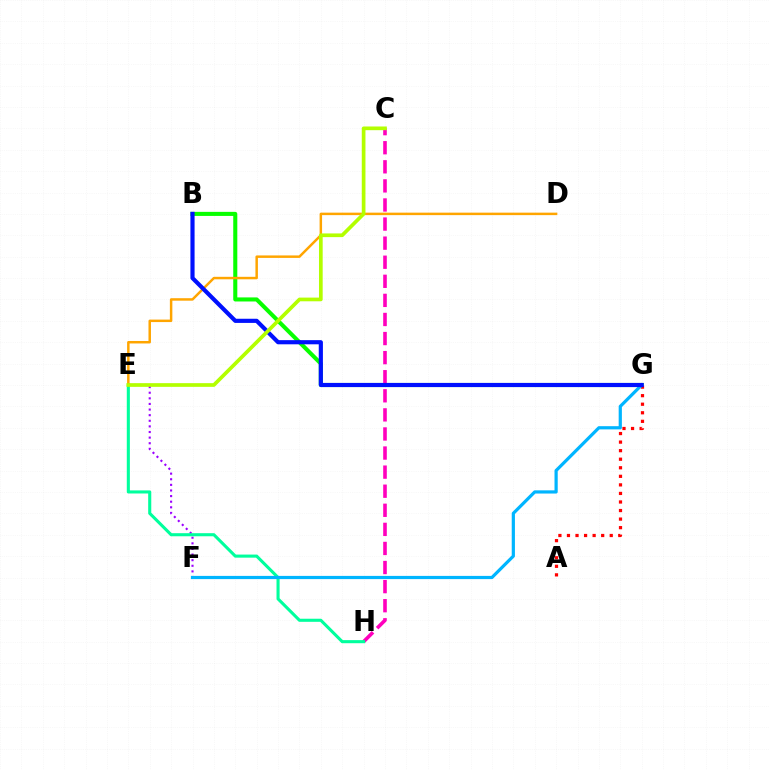{('B', 'G'): [{'color': '#08ff00', 'line_style': 'solid', 'thickness': 2.93}, {'color': '#0010ff', 'line_style': 'solid', 'thickness': 2.99}], ('E', 'F'): [{'color': '#9b00ff', 'line_style': 'dotted', 'thickness': 1.52}], ('A', 'G'): [{'color': '#ff0000', 'line_style': 'dotted', 'thickness': 2.32}], ('C', 'H'): [{'color': '#ff00bd', 'line_style': 'dashed', 'thickness': 2.59}], ('E', 'H'): [{'color': '#00ff9d', 'line_style': 'solid', 'thickness': 2.22}], ('D', 'E'): [{'color': '#ffa500', 'line_style': 'solid', 'thickness': 1.79}], ('F', 'G'): [{'color': '#00b5ff', 'line_style': 'solid', 'thickness': 2.31}], ('C', 'E'): [{'color': '#b3ff00', 'line_style': 'solid', 'thickness': 2.66}]}